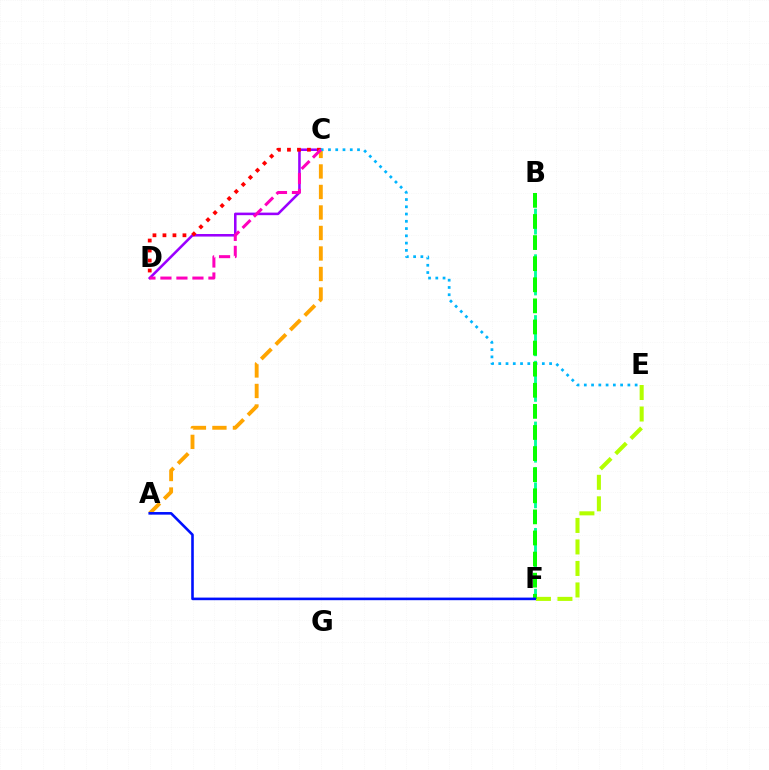{('C', 'D'): [{'color': '#9b00ff', 'line_style': 'solid', 'thickness': 1.84}, {'color': '#ff0000', 'line_style': 'dotted', 'thickness': 2.72}, {'color': '#ff00bd', 'line_style': 'dashed', 'thickness': 2.17}], ('A', 'C'): [{'color': '#ffa500', 'line_style': 'dashed', 'thickness': 2.79}], ('B', 'F'): [{'color': '#00ff9d', 'line_style': 'dashed', 'thickness': 2.07}, {'color': '#08ff00', 'line_style': 'dashed', 'thickness': 2.87}], ('C', 'E'): [{'color': '#00b5ff', 'line_style': 'dotted', 'thickness': 1.97}], ('E', 'F'): [{'color': '#b3ff00', 'line_style': 'dashed', 'thickness': 2.92}], ('A', 'F'): [{'color': '#0010ff', 'line_style': 'solid', 'thickness': 1.88}]}